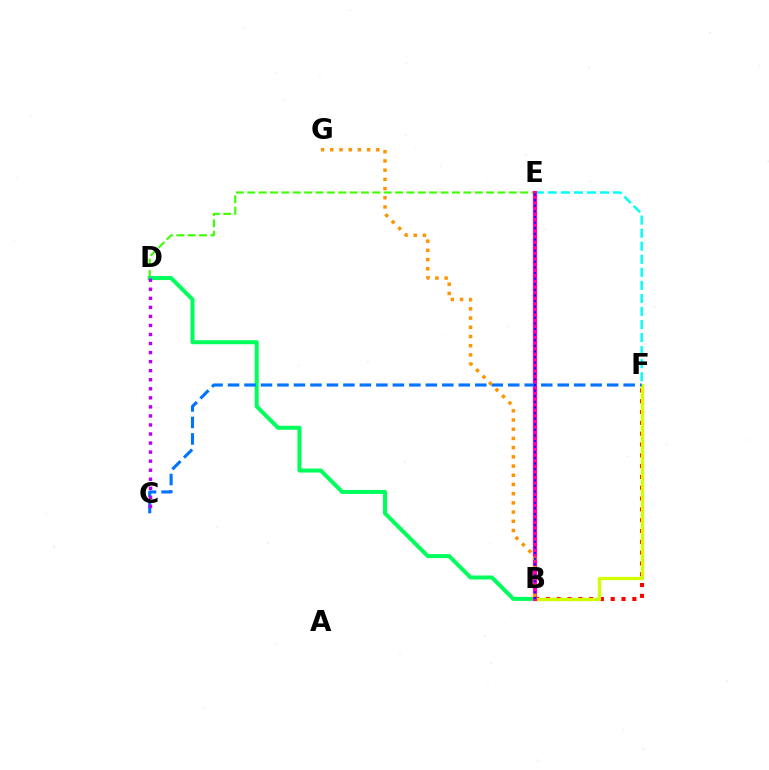{('B', 'F'): [{'color': '#ff0000', 'line_style': 'dotted', 'thickness': 2.94}, {'color': '#d1ff00', 'line_style': 'solid', 'thickness': 2.37}], ('D', 'E'): [{'color': '#3dff00', 'line_style': 'dashed', 'thickness': 1.54}], ('B', 'D'): [{'color': '#00ff5c', 'line_style': 'solid', 'thickness': 2.89}], ('E', 'F'): [{'color': '#00fff6', 'line_style': 'dashed', 'thickness': 1.77}], ('B', 'E'): [{'color': '#ff00ac', 'line_style': 'solid', 'thickness': 3.0}, {'color': '#2500ff', 'line_style': 'dotted', 'thickness': 1.52}], ('C', 'F'): [{'color': '#0074ff', 'line_style': 'dashed', 'thickness': 2.24}], ('C', 'D'): [{'color': '#b900ff', 'line_style': 'dotted', 'thickness': 2.46}], ('B', 'G'): [{'color': '#ff9400', 'line_style': 'dotted', 'thickness': 2.5}]}